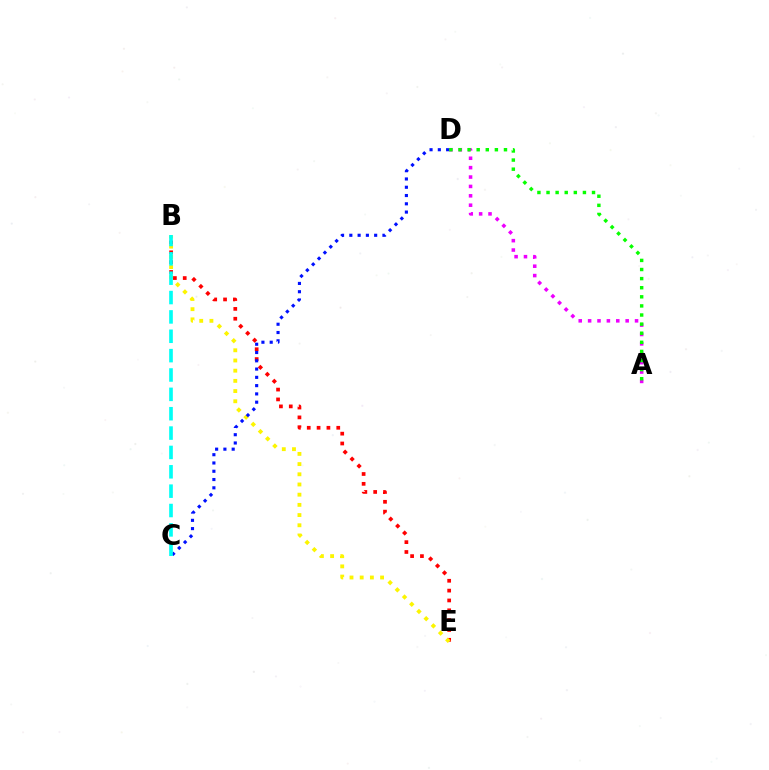{('B', 'E'): [{'color': '#ff0000', 'line_style': 'dotted', 'thickness': 2.67}, {'color': '#fcf500', 'line_style': 'dotted', 'thickness': 2.77}], ('A', 'D'): [{'color': '#ee00ff', 'line_style': 'dotted', 'thickness': 2.55}, {'color': '#08ff00', 'line_style': 'dotted', 'thickness': 2.47}], ('C', 'D'): [{'color': '#0010ff', 'line_style': 'dotted', 'thickness': 2.25}], ('B', 'C'): [{'color': '#00fff6', 'line_style': 'dashed', 'thickness': 2.63}]}